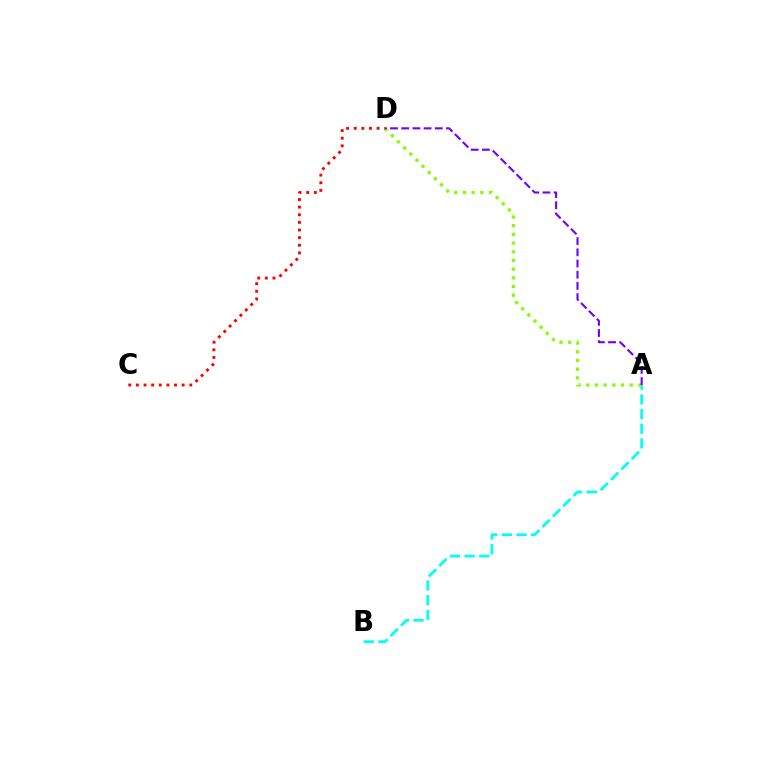{('A', 'B'): [{'color': '#00fff6', 'line_style': 'dashed', 'thickness': 1.99}], ('A', 'D'): [{'color': '#84ff00', 'line_style': 'dotted', 'thickness': 2.36}, {'color': '#7200ff', 'line_style': 'dashed', 'thickness': 1.52}], ('C', 'D'): [{'color': '#ff0000', 'line_style': 'dotted', 'thickness': 2.07}]}